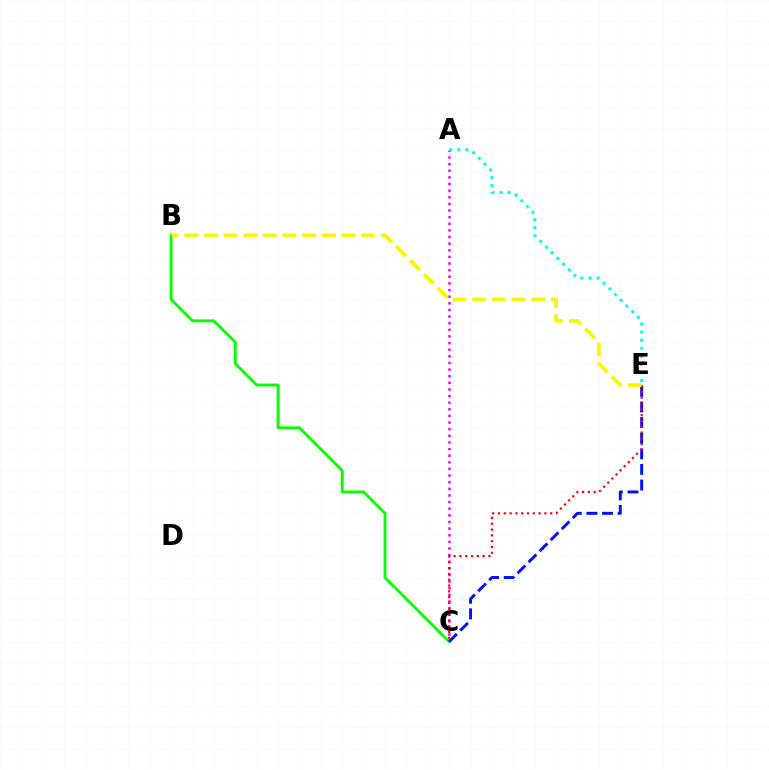{('A', 'C'): [{'color': '#ee00ff', 'line_style': 'dotted', 'thickness': 1.8}], ('B', 'C'): [{'color': '#08ff00', 'line_style': 'solid', 'thickness': 2.05}], ('C', 'E'): [{'color': '#0010ff', 'line_style': 'dashed', 'thickness': 2.12}, {'color': '#ff0000', 'line_style': 'dotted', 'thickness': 1.58}], ('A', 'E'): [{'color': '#00fff6', 'line_style': 'dotted', 'thickness': 2.19}], ('B', 'E'): [{'color': '#fcf500', 'line_style': 'dashed', 'thickness': 2.67}]}